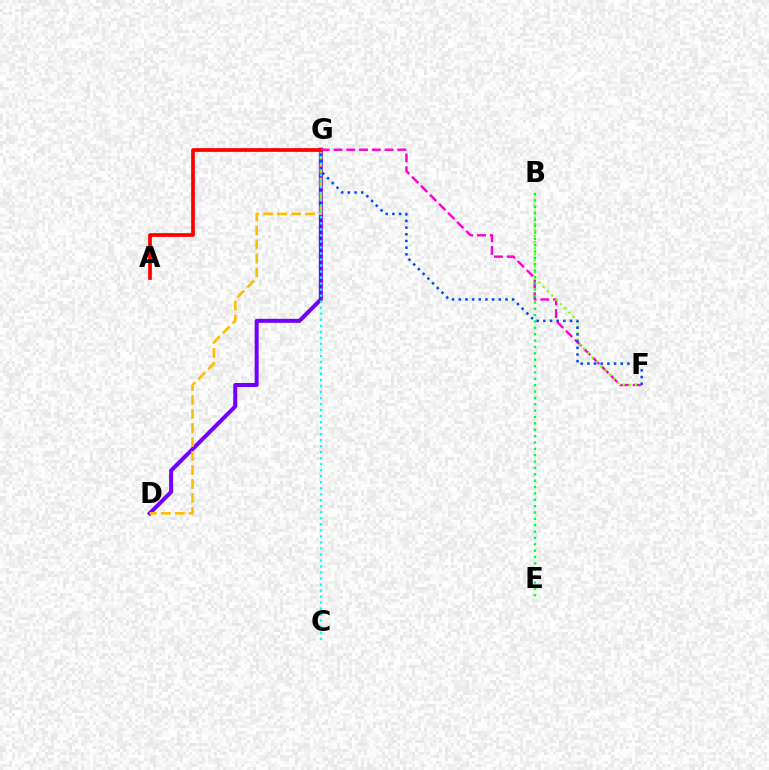{('D', 'G'): [{'color': '#7200ff', 'line_style': 'solid', 'thickness': 2.89}, {'color': '#ffbd00', 'line_style': 'dashed', 'thickness': 1.9}], ('C', 'G'): [{'color': '#00fff6', 'line_style': 'dotted', 'thickness': 1.64}], ('A', 'G'): [{'color': '#ff0000', 'line_style': 'solid', 'thickness': 2.67}], ('F', 'G'): [{'color': '#ff00cf', 'line_style': 'dashed', 'thickness': 1.73}, {'color': '#004bff', 'line_style': 'dotted', 'thickness': 1.81}], ('B', 'F'): [{'color': '#84ff00', 'line_style': 'dotted', 'thickness': 1.65}], ('B', 'E'): [{'color': '#00ff39', 'line_style': 'dotted', 'thickness': 1.73}]}